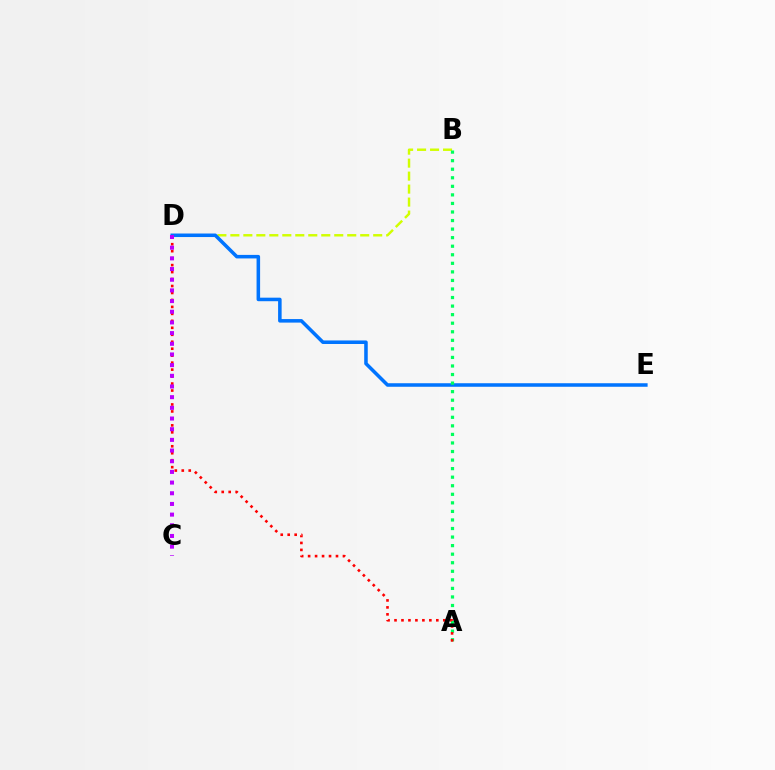{('B', 'D'): [{'color': '#d1ff00', 'line_style': 'dashed', 'thickness': 1.76}], ('D', 'E'): [{'color': '#0074ff', 'line_style': 'solid', 'thickness': 2.54}], ('A', 'B'): [{'color': '#00ff5c', 'line_style': 'dotted', 'thickness': 2.32}], ('A', 'D'): [{'color': '#ff0000', 'line_style': 'dotted', 'thickness': 1.89}], ('C', 'D'): [{'color': '#b900ff', 'line_style': 'dotted', 'thickness': 2.9}]}